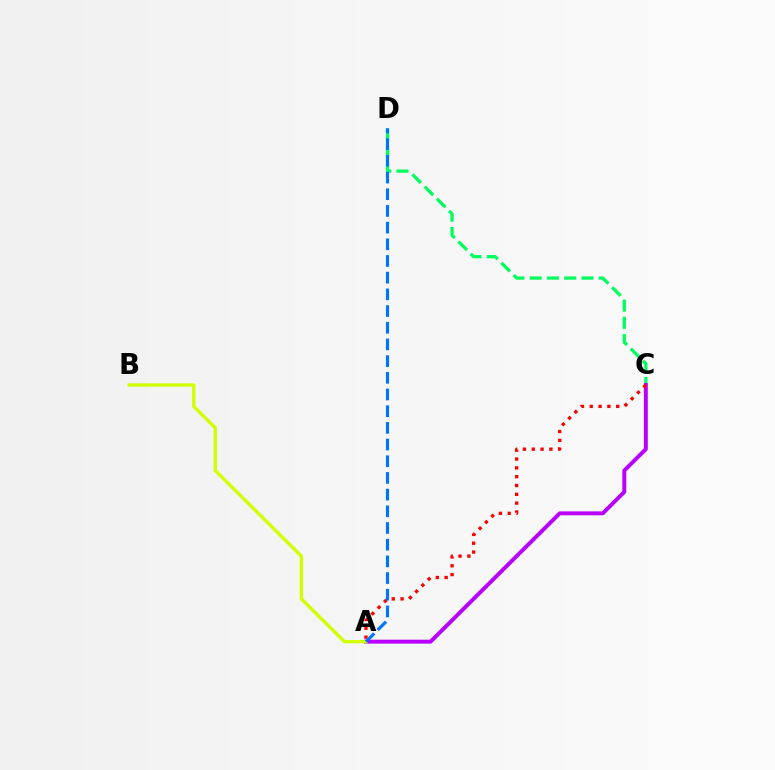{('C', 'D'): [{'color': '#00ff5c', 'line_style': 'dashed', 'thickness': 2.34}], ('A', 'C'): [{'color': '#b900ff', 'line_style': 'solid', 'thickness': 2.83}, {'color': '#ff0000', 'line_style': 'dotted', 'thickness': 2.4}], ('A', 'B'): [{'color': '#d1ff00', 'line_style': 'solid', 'thickness': 2.41}], ('A', 'D'): [{'color': '#0074ff', 'line_style': 'dashed', 'thickness': 2.27}]}